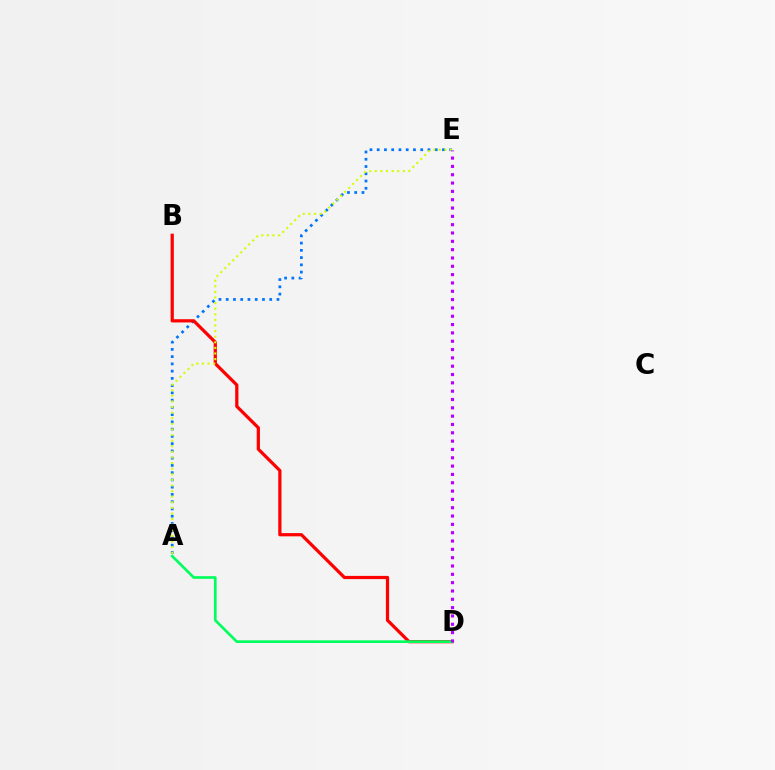{('A', 'E'): [{'color': '#0074ff', 'line_style': 'dotted', 'thickness': 1.97}, {'color': '#d1ff00', 'line_style': 'dotted', 'thickness': 1.52}], ('B', 'D'): [{'color': '#ff0000', 'line_style': 'solid', 'thickness': 2.33}], ('A', 'D'): [{'color': '#00ff5c', 'line_style': 'solid', 'thickness': 1.92}], ('D', 'E'): [{'color': '#b900ff', 'line_style': 'dotted', 'thickness': 2.26}]}